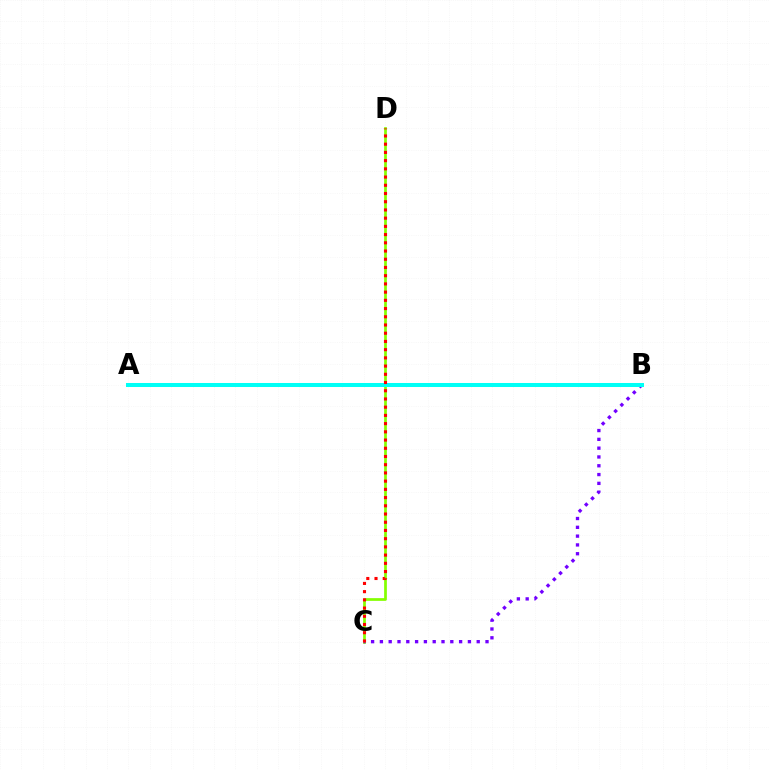{('C', 'D'): [{'color': '#84ff00', 'line_style': 'solid', 'thickness': 1.96}, {'color': '#ff0000', 'line_style': 'dotted', 'thickness': 2.23}], ('B', 'C'): [{'color': '#7200ff', 'line_style': 'dotted', 'thickness': 2.39}], ('A', 'B'): [{'color': '#00fff6', 'line_style': 'solid', 'thickness': 2.89}]}